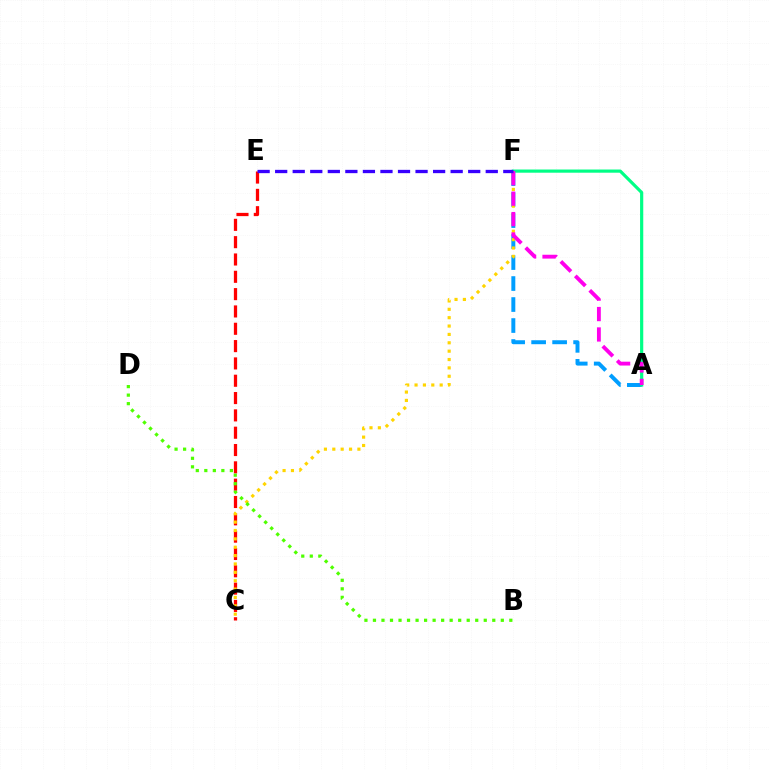{('A', 'F'): [{'color': '#009eff', 'line_style': 'dashed', 'thickness': 2.85}, {'color': '#00ff86', 'line_style': 'solid', 'thickness': 2.29}, {'color': '#ff00ed', 'line_style': 'dashed', 'thickness': 2.77}], ('C', 'E'): [{'color': '#ff0000', 'line_style': 'dashed', 'thickness': 2.35}], ('C', 'F'): [{'color': '#ffd500', 'line_style': 'dotted', 'thickness': 2.27}], ('E', 'F'): [{'color': '#3700ff', 'line_style': 'dashed', 'thickness': 2.38}], ('B', 'D'): [{'color': '#4fff00', 'line_style': 'dotted', 'thickness': 2.32}]}